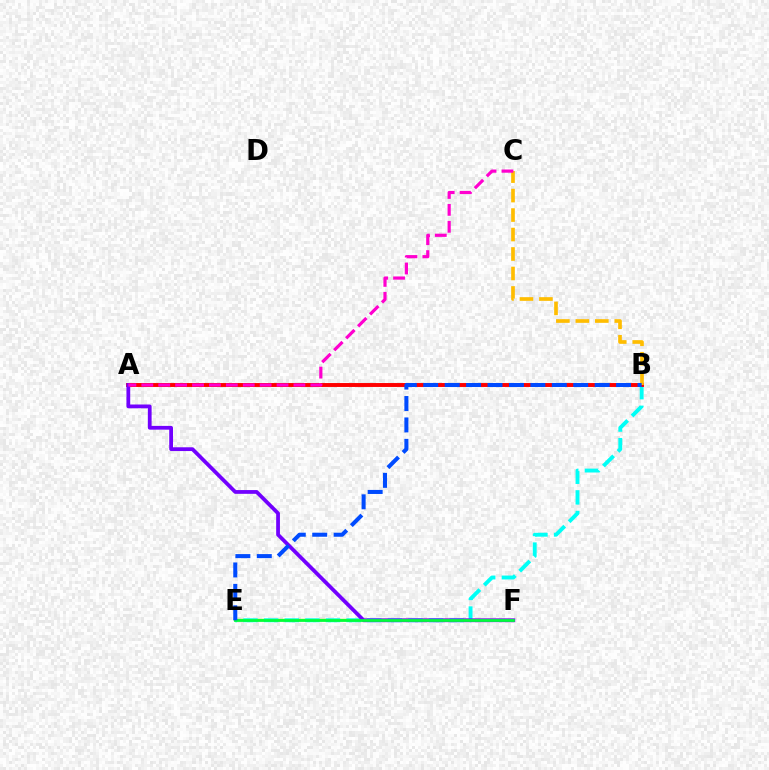{('E', 'F'): [{'color': '#84ff00', 'line_style': 'solid', 'thickness': 1.72}, {'color': '#00ff39', 'line_style': 'solid', 'thickness': 1.98}], ('B', 'E'): [{'color': '#00fff6', 'line_style': 'dashed', 'thickness': 2.8}, {'color': '#004bff', 'line_style': 'dashed', 'thickness': 2.91}], ('A', 'B'): [{'color': '#ff0000', 'line_style': 'solid', 'thickness': 2.82}], ('B', 'C'): [{'color': '#ffbd00', 'line_style': 'dashed', 'thickness': 2.65}], ('A', 'F'): [{'color': '#7200ff', 'line_style': 'solid', 'thickness': 2.71}], ('A', 'C'): [{'color': '#ff00cf', 'line_style': 'dashed', 'thickness': 2.3}]}